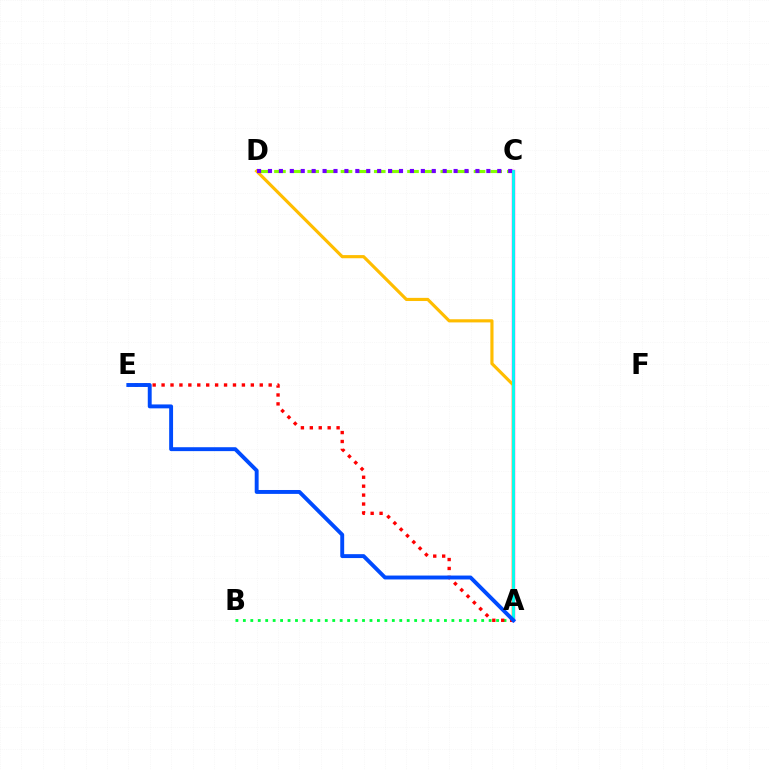{('A', 'B'): [{'color': '#00ff39', 'line_style': 'dotted', 'thickness': 2.02}], ('C', 'D'): [{'color': '#84ff00', 'line_style': 'dashed', 'thickness': 2.26}, {'color': '#7200ff', 'line_style': 'dotted', 'thickness': 2.97}], ('A', 'C'): [{'color': '#ff00cf', 'line_style': 'solid', 'thickness': 2.41}, {'color': '#00fff6', 'line_style': 'solid', 'thickness': 2.04}], ('A', 'D'): [{'color': '#ffbd00', 'line_style': 'solid', 'thickness': 2.27}], ('A', 'E'): [{'color': '#ff0000', 'line_style': 'dotted', 'thickness': 2.42}, {'color': '#004bff', 'line_style': 'solid', 'thickness': 2.81}]}